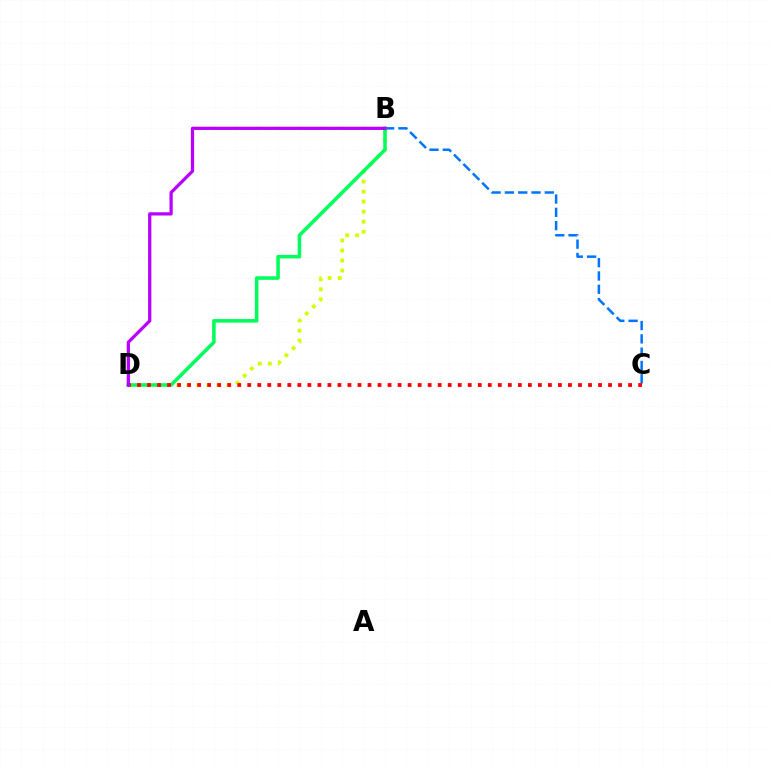{('B', 'C'): [{'color': '#0074ff', 'line_style': 'dashed', 'thickness': 1.81}], ('B', 'D'): [{'color': '#d1ff00', 'line_style': 'dotted', 'thickness': 2.73}, {'color': '#00ff5c', 'line_style': 'solid', 'thickness': 2.56}, {'color': '#b900ff', 'line_style': 'solid', 'thickness': 2.34}], ('C', 'D'): [{'color': '#ff0000', 'line_style': 'dotted', 'thickness': 2.72}]}